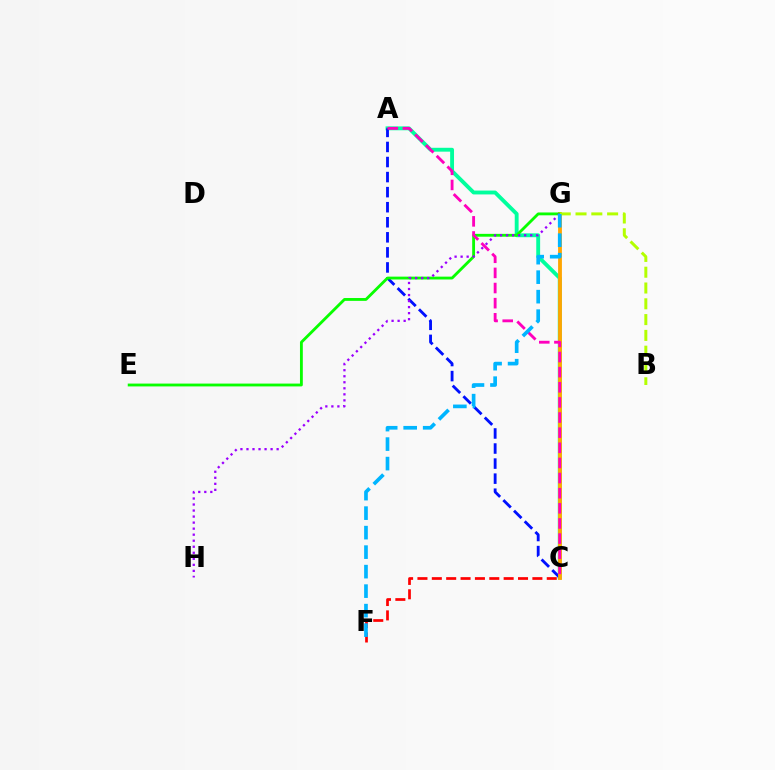{('C', 'F'): [{'color': '#ff0000', 'line_style': 'dashed', 'thickness': 1.95}], ('A', 'C'): [{'color': '#00ff9d', 'line_style': 'solid', 'thickness': 2.78}, {'color': '#0010ff', 'line_style': 'dashed', 'thickness': 2.05}, {'color': '#ff00bd', 'line_style': 'dashed', 'thickness': 2.05}], ('C', 'G'): [{'color': '#ffa500', 'line_style': 'solid', 'thickness': 2.75}], ('E', 'G'): [{'color': '#08ff00', 'line_style': 'solid', 'thickness': 2.04}], ('B', 'G'): [{'color': '#b3ff00', 'line_style': 'dashed', 'thickness': 2.15}], ('G', 'H'): [{'color': '#9b00ff', 'line_style': 'dotted', 'thickness': 1.64}], ('F', 'G'): [{'color': '#00b5ff', 'line_style': 'dashed', 'thickness': 2.65}]}